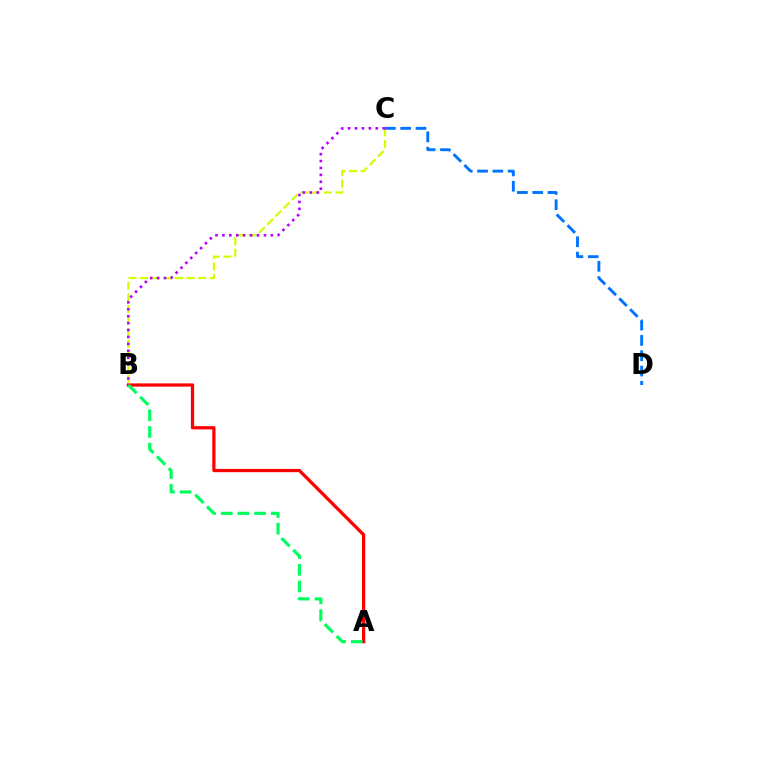{('B', 'C'): [{'color': '#d1ff00', 'line_style': 'dashed', 'thickness': 1.58}, {'color': '#b900ff', 'line_style': 'dotted', 'thickness': 1.88}], ('C', 'D'): [{'color': '#0074ff', 'line_style': 'dashed', 'thickness': 2.08}], ('A', 'B'): [{'color': '#ff0000', 'line_style': 'solid', 'thickness': 2.34}, {'color': '#00ff5c', 'line_style': 'dashed', 'thickness': 2.26}]}